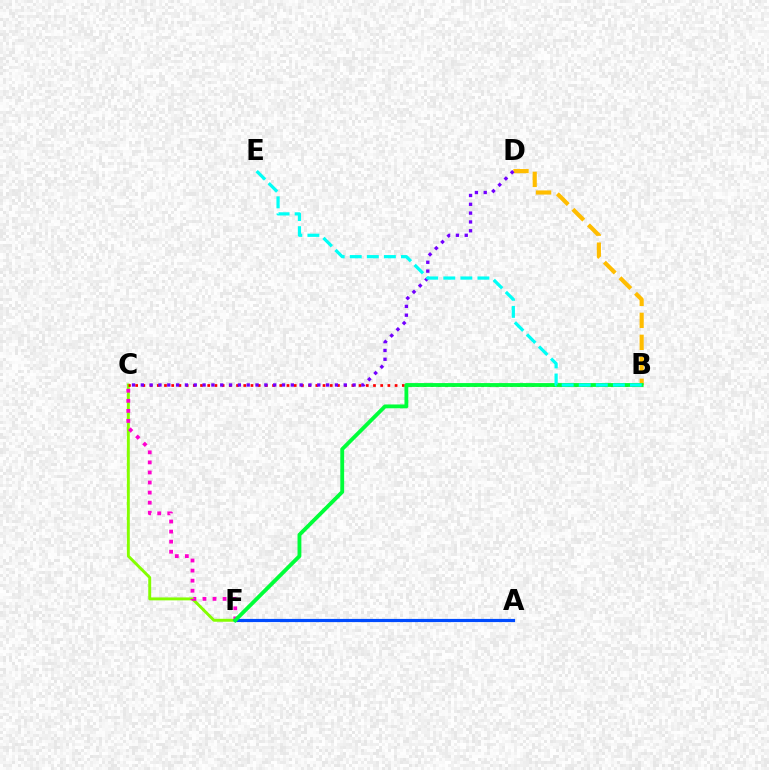{('C', 'F'): [{'color': '#84ff00', 'line_style': 'solid', 'thickness': 2.1}, {'color': '#ff00cf', 'line_style': 'dotted', 'thickness': 2.73}], ('B', 'D'): [{'color': '#ffbd00', 'line_style': 'dashed', 'thickness': 2.99}], ('A', 'F'): [{'color': '#004bff', 'line_style': 'solid', 'thickness': 2.29}], ('B', 'C'): [{'color': '#ff0000', 'line_style': 'dotted', 'thickness': 1.96}], ('B', 'F'): [{'color': '#00ff39', 'line_style': 'solid', 'thickness': 2.77}], ('C', 'D'): [{'color': '#7200ff', 'line_style': 'dotted', 'thickness': 2.4}], ('B', 'E'): [{'color': '#00fff6', 'line_style': 'dashed', 'thickness': 2.32}]}